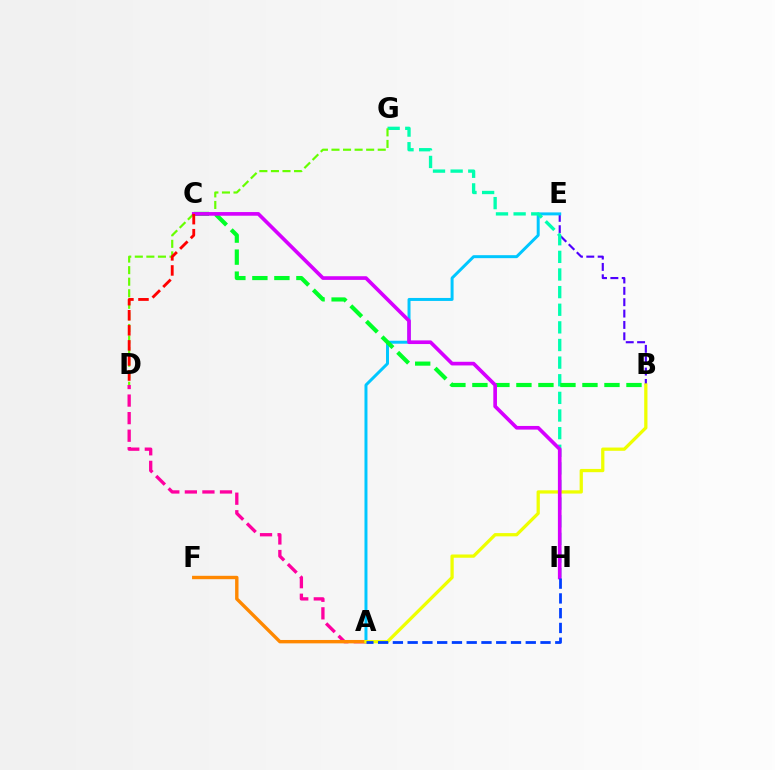{('A', 'D'): [{'color': '#ff00a0', 'line_style': 'dashed', 'thickness': 2.39}], ('B', 'E'): [{'color': '#4f00ff', 'line_style': 'dashed', 'thickness': 1.54}], ('A', 'E'): [{'color': '#00c7ff', 'line_style': 'solid', 'thickness': 2.14}], ('A', 'F'): [{'color': '#ff8800', 'line_style': 'solid', 'thickness': 2.44}], ('G', 'H'): [{'color': '#00ffaf', 'line_style': 'dashed', 'thickness': 2.39}], ('D', 'G'): [{'color': '#66ff00', 'line_style': 'dashed', 'thickness': 1.57}], ('A', 'B'): [{'color': '#eeff00', 'line_style': 'solid', 'thickness': 2.35}], ('B', 'C'): [{'color': '#00ff27', 'line_style': 'dashed', 'thickness': 2.99}], ('C', 'H'): [{'color': '#d600ff', 'line_style': 'solid', 'thickness': 2.63}], ('A', 'H'): [{'color': '#003fff', 'line_style': 'dashed', 'thickness': 2.01}], ('C', 'D'): [{'color': '#ff0000', 'line_style': 'dashed', 'thickness': 2.05}]}